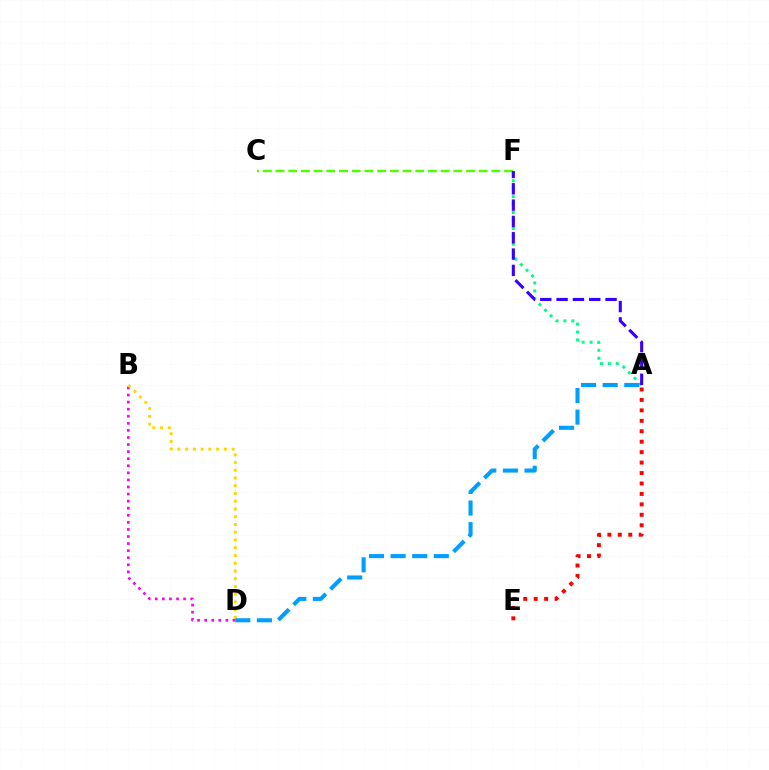{('B', 'D'): [{'color': '#ff00ed', 'line_style': 'dotted', 'thickness': 1.92}, {'color': '#ffd500', 'line_style': 'dotted', 'thickness': 2.1}], ('A', 'F'): [{'color': '#00ff86', 'line_style': 'dotted', 'thickness': 2.15}, {'color': '#3700ff', 'line_style': 'dashed', 'thickness': 2.22}], ('A', 'E'): [{'color': '#ff0000', 'line_style': 'dotted', 'thickness': 2.84}], ('C', 'F'): [{'color': '#4fff00', 'line_style': 'dashed', 'thickness': 1.72}], ('A', 'D'): [{'color': '#009eff', 'line_style': 'dashed', 'thickness': 2.93}]}